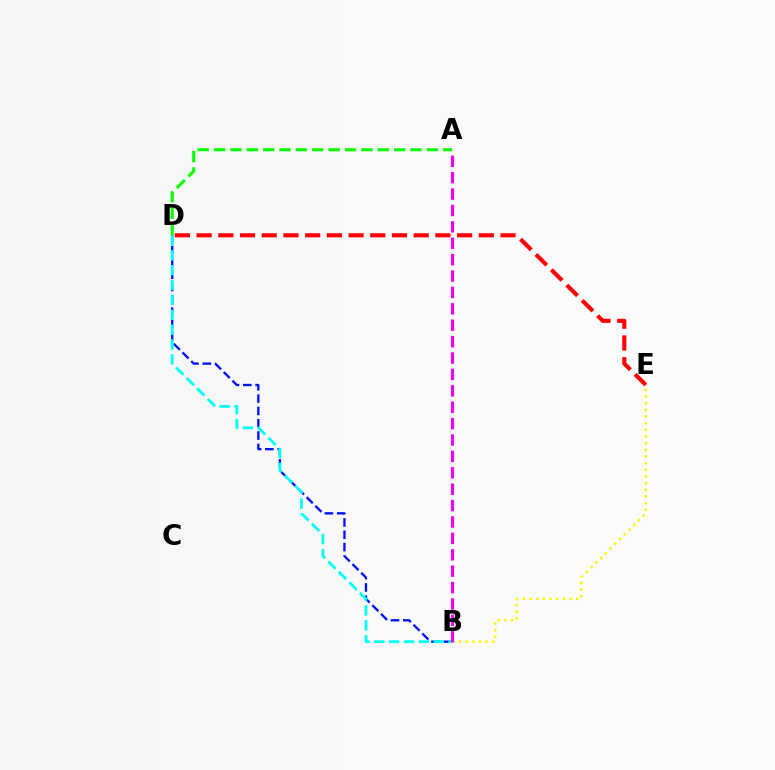{('B', 'D'): [{'color': '#0010ff', 'line_style': 'dashed', 'thickness': 1.67}, {'color': '#00fff6', 'line_style': 'dashed', 'thickness': 2.02}], ('A', 'D'): [{'color': '#08ff00', 'line_style': 'dashed', 'thickness': 2.22}], ('D', 'E'): [{'color': '#ff0000', 'line_style': 'dashed', 'thickness': 2.95}], ('B', 'E'): [{'color': '#fcf500', 'line_style': 'dotted', 'thickness': 1.81}], ('A', 'B'): [{'color': '#ee00ff', 'line_style': 'dashed', 'thickness': 2.23}]}